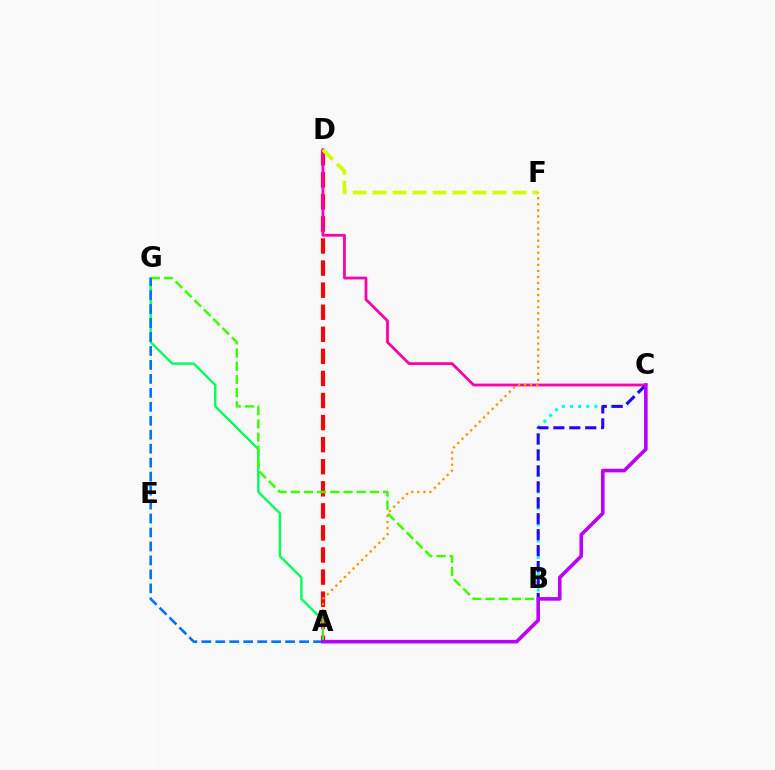{('A', 'D'): [{'color': '#ff0000', 'line_style': 'dashed', 'thickness': 3.0}], ('C', 'D'): [{'color': '#ff00ac', 'line_style': 'solid', 'thickness': 2.01}], ('A', 'G'): [{'color': '#00ff5c', 'line_style': 'solid', 'thickness': 1.72}, {'color': '#0074ff', 'line_style': 'dashed', 'thickness': 1.9}], ('D', 'F'): [{'color': '#d1ff00', 'line_style': 'dashed', 'thickness': 2.72}], ('B', 'G'): [{'color': '#3dff00', 'line_style': 'dashed', 'thickness': 1.79}], ('B', 'C'): [{'color': '#00fff6', 'line_style': 'dotted', 'thickness': 2.22}, {'color': '#2500ff', 'line_style': 'dashed', 'thickness': 2.17}], ('A', 'F'): [{'color': '#ff9400', 'line_style': 'dotted', 'thickness': 1.64}], ('A', 'C'): [{'color': '#b900ff', 'line_style': 'solid', 'thickness': 2.6}]}